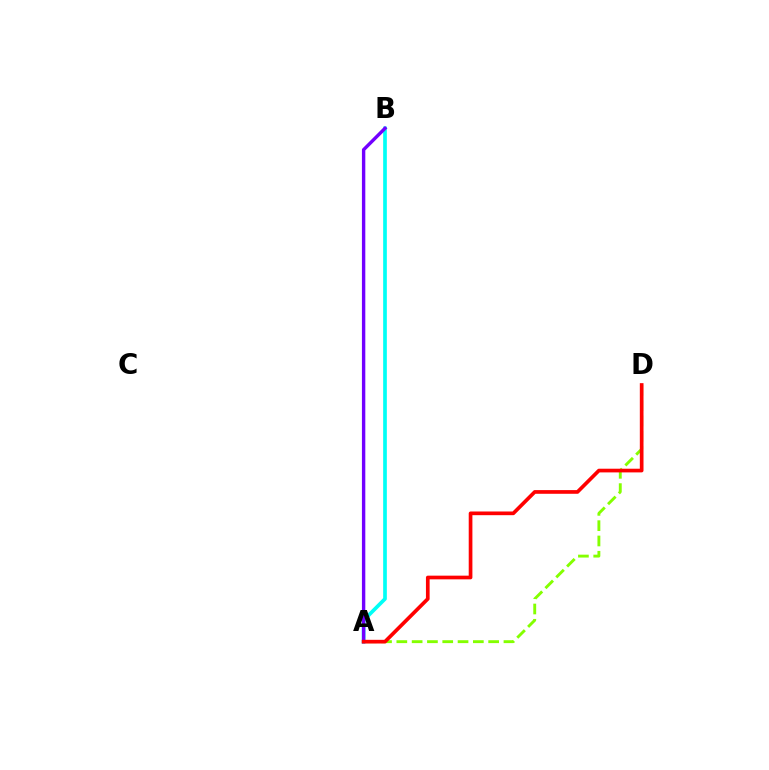{('A', 'D'): [{'color': '#84ff00', 'line_style': 'dashed', 'thickness': 2.08}, {'color': '#ff0000', 'line_style': 'solid', 'thickness': 2.65}], ('A', 'B'): [{'color': '#00fff6', 'line_style': 'solid', 'thickness': 2.65}, {'color': '#7200ff', 'line_style': 'solid', 'thickness': 2.44}]}